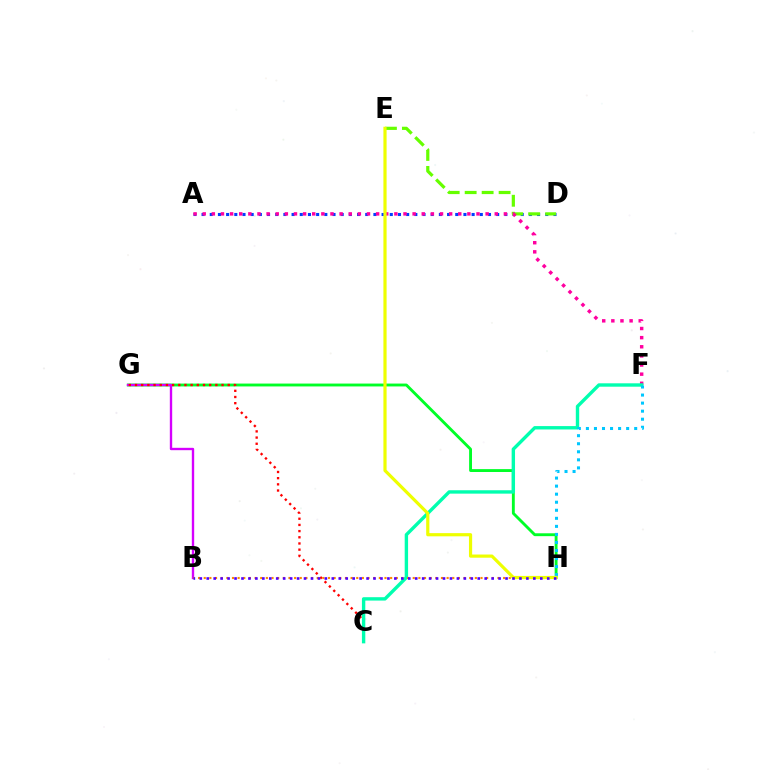{('A', 'D'): [{'color': '#003fff', 'line_style': 'dotted', 'thickness': 2.22}], ('G', 'H'): [{'color': '#00ff27', 'line_style': 'solid', 'thickness': 2.07}], ('D', 'E'): [{'color': '#66ff00', 'line_style': 'dashed', 'thickness': 2.31}], ('A', 'F'): [{'color': '#ff00a0', 'line_style': 'dotted', 'thickness': 2.48}], ('B', 'G'): [{'color': '#d600ff', 'line_style': 'solid', 'thickness': 1.7}], ('C', 'G'): [{'color': '#ff0000', 'line_style': 'dotted', 'thickness': 1.68}], ('C', 'F'): [{'color': '#00ffaf', 'line_style': 'solid', 'thickness': 2.44}], ('B', 'H'): [{'color': '#ff8800', 'line_style': 'dotted', 'thickness': 1.53}, {'color': '#4f00ff', 'line_style': 'dotted', 'thickness': 1.89}], ('F', 'H'): [{'color': '#00c7ff', 'line_style': 'dotted', 'thickness': 2.19}], ('E', 'H'): [{'color': '#eeff00', 'line_style': 'solid', 'thickness': 2.29}]}